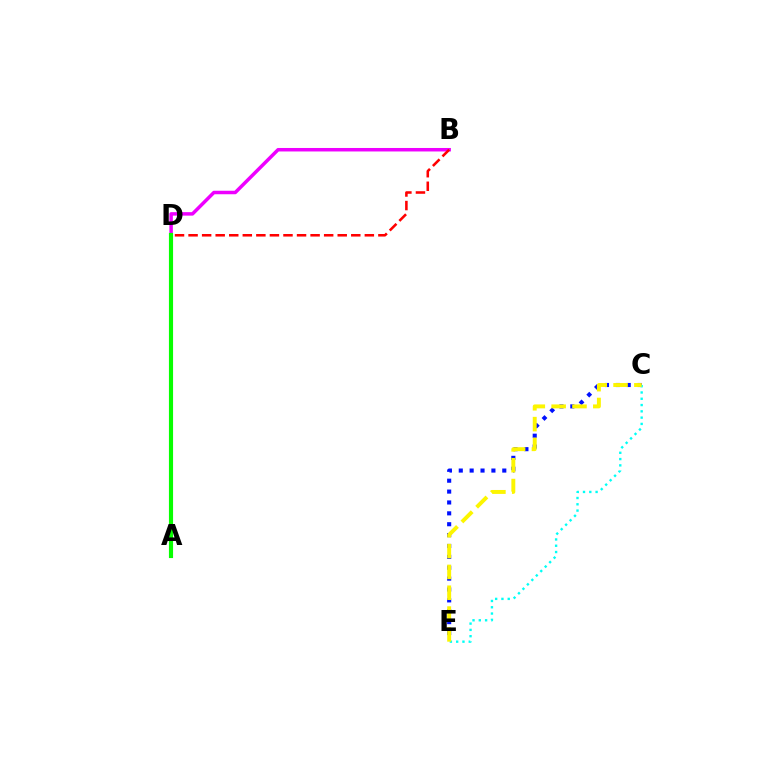{('B', 'D'): [{'color': '#ee00ff', 'line_style': 'solid', 'thickness': 2.51}, {'color': '#ff0000', 'line_style': 'dashed', 'thickness': 1.84}], ('C', 'E'): [{'color': '#0010ff', 'line_style': 'dotted', 'thickness': 2.96}, {'color': '#00fff6', 'line_style': 'dotted', 'thickness': 1.71}, {'color': '#fcf500', 'line_style': 'dashed', 'thickness': 2.83}], ('A', 'D'): [{'color': '#08ff00', 'line_style': 'solid', 'thickness': 2.98}]}